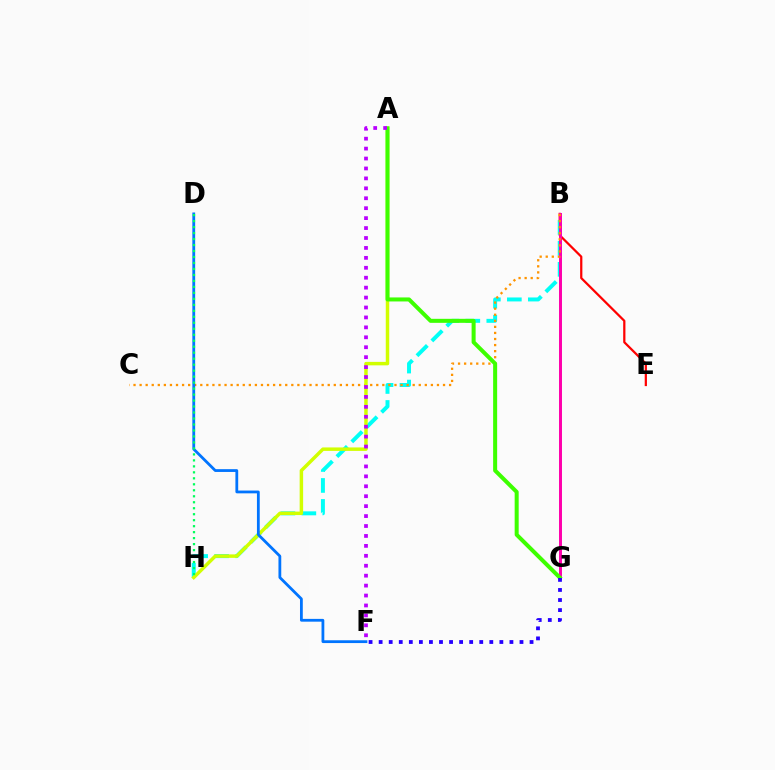{('B', 'E'): [{'color': '#ff0000', 'line_style': 'solid', 'thickness': 1.61}], ('B', 'H'): [{'color': '#00fff6', 'line_style': 'dashed', 'thickness': 2.85}], ('B', 'G'): [{'color': '#ff00ac', 'line_style': 'solid', 'thickness': 2.14}], ('B', 'C'): [{'color': '#ff9400', 'line_style': 'dotted', 'thickness': 1.65}], ('A', 'H'): [{'color': '#d1ff00', 'line_style': 'solid', 'thickness': 2.5}], ('D', 'F'): [{'color': '#0074ff', 'line_style': 'solid', 'thickness': 2.01}], ('A', 'G'): [{'color': '#3dff00', 'line_style': 'solid', 'thickness': 2.89}], ('D', 'H'): [{'color': '#00ff5c', 'line_style': 'dotted', 'thickness': 1.63}], ('F', 'G'): [{'color': '#2500ff', 'line_style': 'dotted', 'thickness': 2.73}], ('A', 'F'): [{'color': '#b900ff', 'line_style': 'dotted', 'thickness': 2.7}]}